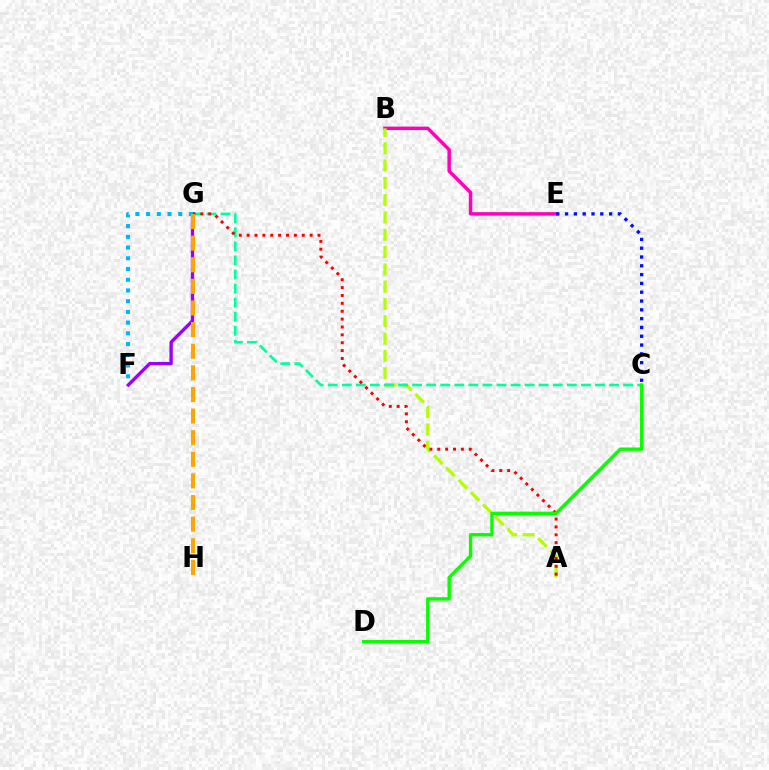{('B', 'E'): [{'color': '#ff00bd', 'line_style': 'solid', 'thickness': 2.5}], ('A', 'B'): [{'color': '#b3ff00', 'line_style': 'dashed', 'thickness': 2.35}], ('C', 'G'): [{'color': '#00ff9d', 'line_style': 'dashed', 'thickness': 1.91}], ('C', 'E'): [{'color': '#0010ff', 'line_style': 'dotted', 'thickness': 2.39}], ('A', 'G'): [{'color': '#ff0000', 'line_style': 'dotted', 'thickness': 2.14}], ('F', 'G'): [{'color': '#9b00ff', 'line_style': 'solid', 'thickness': 2.41}, {'color': '#00b5ff', 'line_style': 'dotted', 'thickness': 2.91}], ('C', 'D'): [{'color': '#08ff00', 'line_style': 'solid', 'thickness': 2.44}], ('G', 'H'): [{'color': '#ffa500', 'line_style': 'dashed', 'thickness': 2.94}]}